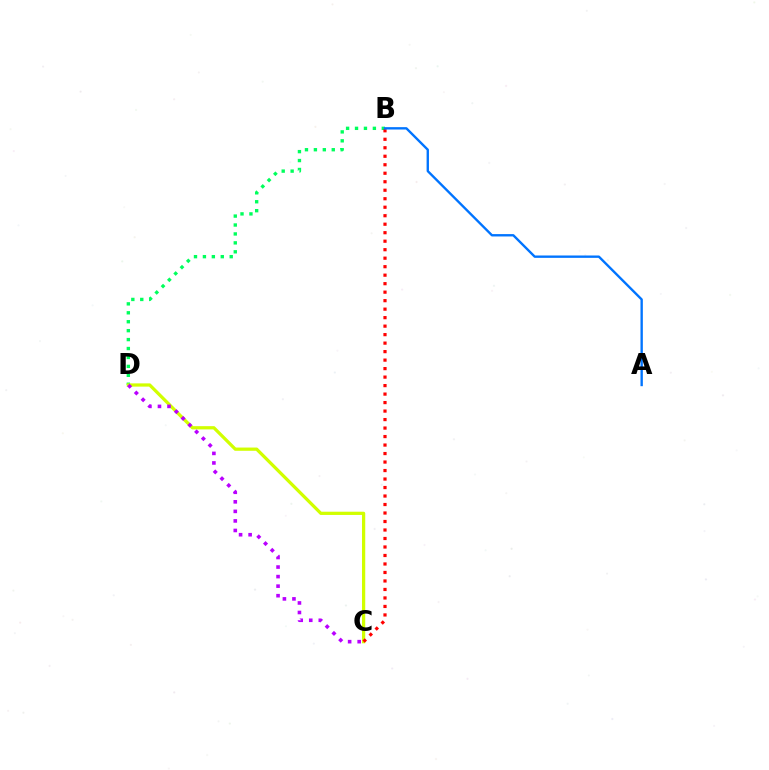{('B', 'D'): [{'color': '#00ff5c', 'line_style': 'dotted', 'thickness': 2.43}], ('C', 'D'): [{'color': '#d1ff00', 'line_style': 'solid', 'thickness': 2.34}, {'color': '#b900ff', 'line_style': 'dotted', 'thickness': 2.59}], ('B', 'C'): [{'color': '#ff0000', 'line_style': 'dotted', 'thickness': 2.31}], ('A', 'B'): [{'color': '#0074ff', 'line_style': 'solid', 'thickness': 1.7}]}